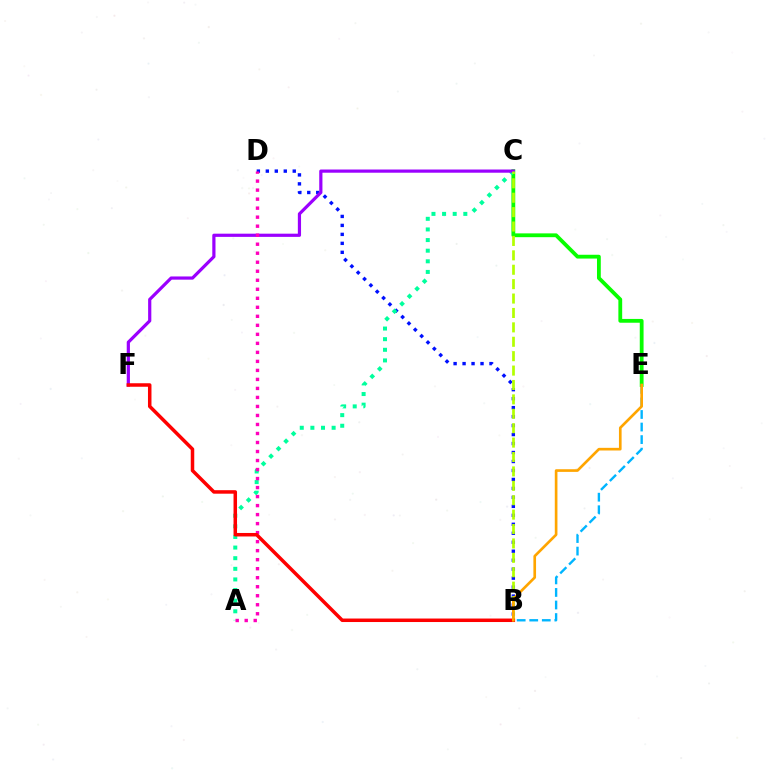{('B', 'D'): [{'color': '#0010ff', 'line_style': 'dotted', 'thickness': 2.44}], ('B', 'E'): [{'color': '#00b5ff', 'line_style': 'dashed', 'thickness': 1.71}, {'color': '#ffa500', 'line_style': 'solid', 'thickness': 1.91}], ('C', 'E'): [{'color': '#08ff00', 'line_style': 'solid', 'thickness': 2.74}], ('A', 'C'): [{'color': '#00ff9d', 'line_style': 'dotted', 'thickness': 2.89}], ('C', 'F'): [{'color': '#9b00ff', 'line_style': 'solid', 'thickness': 2.3}], ('A', 'D'): [{'color': '#ff00bd', 'line_style': 'dotted', 'thickness': 2.45}], ('B', 'C'): [{'color': '#b3ff00', 'line_style': 'dashed', 'thickness': 1.96}], ('B', 'F'): [{'color': '#ff0000', 'line_style': 'solid', 'thickness': 2.52}]}